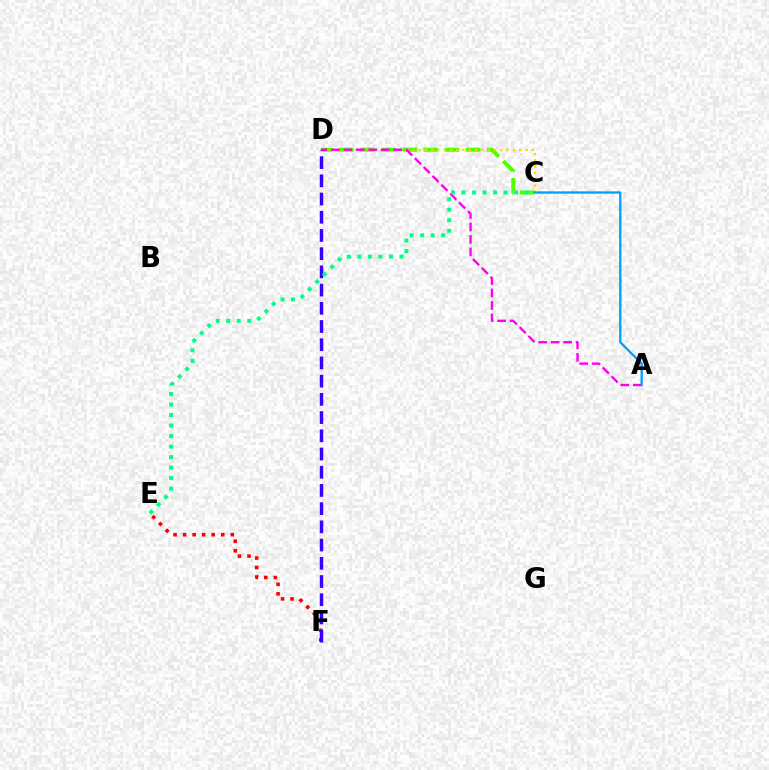{('C', 'D'): [{'color': '#4fff00', 'line_style': 'dashed', 'thickness': 2.87}, {'color': '#ffd500', 'line_style': 'dotted', 'thickness': 1.71}], ('E', 'F'): [{'color': '#ff0000', 'line_style': 'dotted', 'thickness': 2.59}], ('A', 'D'): [{'color': '#ff00ed', 'line_style': 'dashed', 'thickness': 1.7}], ('A', 'C'): [{'color': '#009eff', 'line_style': 'solid', 'thickness': 1.65}], ('D', 'F'): [{'color': '#3700ff', 'line_style': 'dashed', 'thickness': 2.47}], ('C', 'E'): [{'color': '#00ff86', 'line_style': 'dotted', 'thickness': 2.86}]}